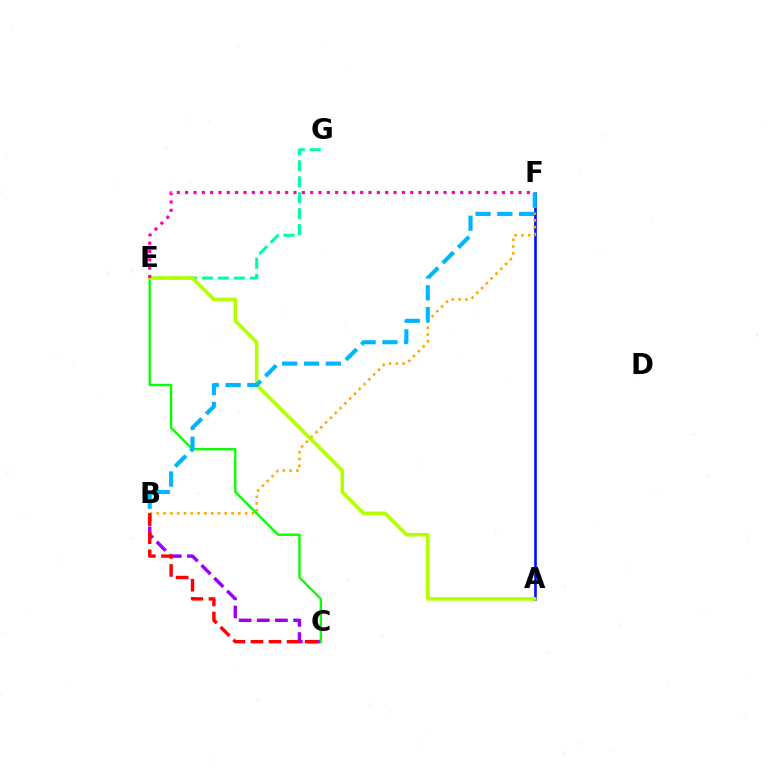{('A', 'F'): [{'color': '#0010ff', 'line_style': 'solid', 'thickness': 1.91}], ('B', 'C'): [{'color': '#9b00ff', 'line_style': 'dashed', 'thickness': 2.47}, {'color': '#ff0000', 'line_style': 'dashed', 'thickness': 2.45}], ('B', 'F'): [{'color': '#ffa500', 'line_style': 'dotted', 'thickness': 1.85}, {'color': '#00b5ff', 'line_style': 'dashed', 'thickness': 2.96}], ('C', 'E'): [{'color': '#08ff00', 'line_style': 'solid', 'thickness': 1.69}], ('E', 'G'): [{'color': '#00ff9d', 'line_style': 'dashed', 'thickness': 2.17}], ('A', 'E'): [{'color': '#b3ff00', 'line_style': 'solid', 'thickness': 2.58}], ('E', 'F'): [{'color': '#ff00bd', 'line_style': 'dotted', 'thickness': 2.26}]}